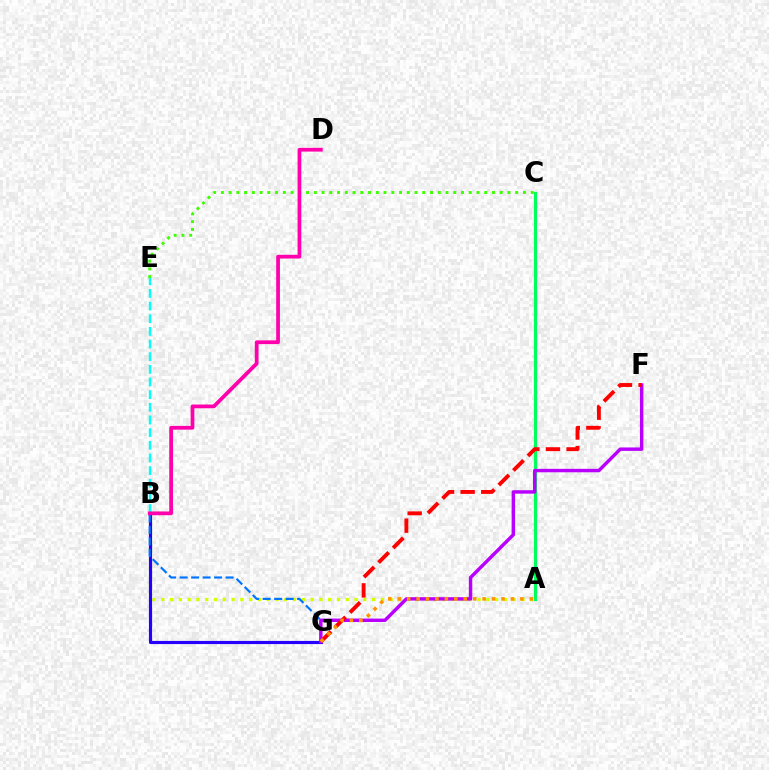{('A', 'C'): [{'color': '#00ff5c', 'line_style': 'solid', 'thickness': 2.3}], ('A', 'B'): [{'color': '#d1ff00', 'line_style': 'dotted', 'thickness': 2.39}], ('B', 'G'): [{'color': '#2500ff', 'line_style': 'solid', 'thickness': 2.27}, {'color': '#0074ff', 'line_style': 'dashed', 'thickness': 1.56}], ('B', 'E'): [{'color': '#00fff6', 'line_style': 'dashed', 'thickness': 1.72}], ('C', 'E'): [{'color': '#3dff00', 'line_style': 'dotted', 'thickness': 2.1}], ('F', 'G'): [{'color': '#b900ff', 'line_style': 'solid', 'thickness': 2.47}, {'color': '#ff0000', 'line_style': 'dashed', 'thickness': 2.8}], ('B', 'D'): [{'color': '#ff00ac', 'line_style': 'solid', 'thickness': 2.7}], ('A', 'G'): [{'color': '#ff9400', 'line_style': 'dotted', 'thickness': 2.56}]}